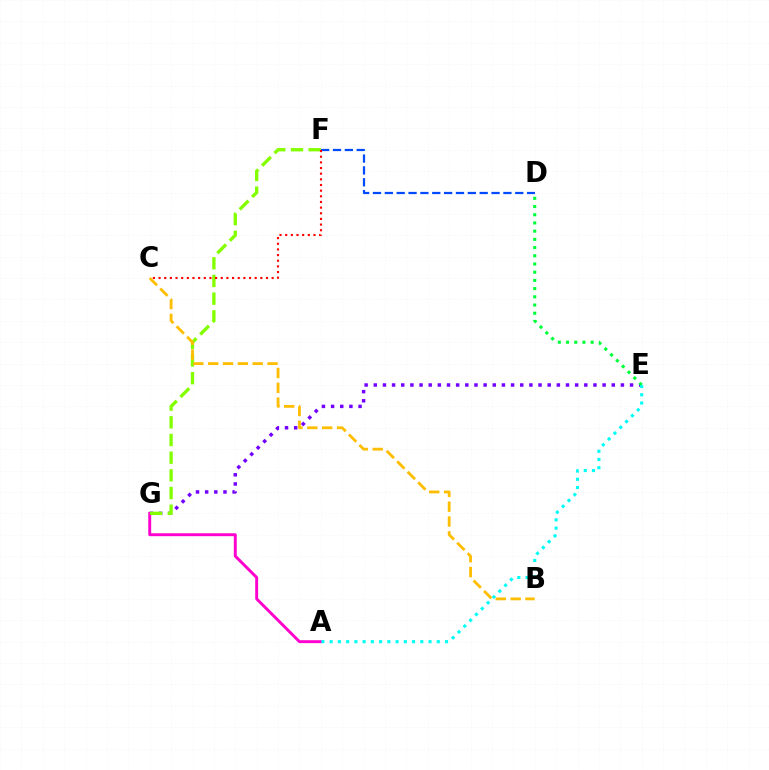{('E', 'G'): [{'color': '#7200ff', 'line_style': 'dotted', 'thickness': 2.49}], ('A', 'G'): [{'color': '#ff00cf', 'line_style': 'solid', 'thickness': 2.1}], ('D', 'E'): [{'color': '#00ff39', 'line_style': 'dotted', 'thickness': 2.23}], ('F', 'G'): [{'color': '#84ff00', 'line_style': 'dashed', 'thickness': 2.4}], ('D', 'F'): [{'color': '#004bff', 'line_style': 'dashed', 'thickness': 1.61}], ('C', 'F'): [{'color': '#ff0000', 'line_style': 'dotted', 'thickness': 1.54}], ('B', 'C'): [{'color': '#ffbd00', 'line_style': 'dashed', 'thickness': 2.02}], ('A', 'E'): [{'color': '#00fff6', 'line_style': 'dotted', 'thickness': 2.24}]}